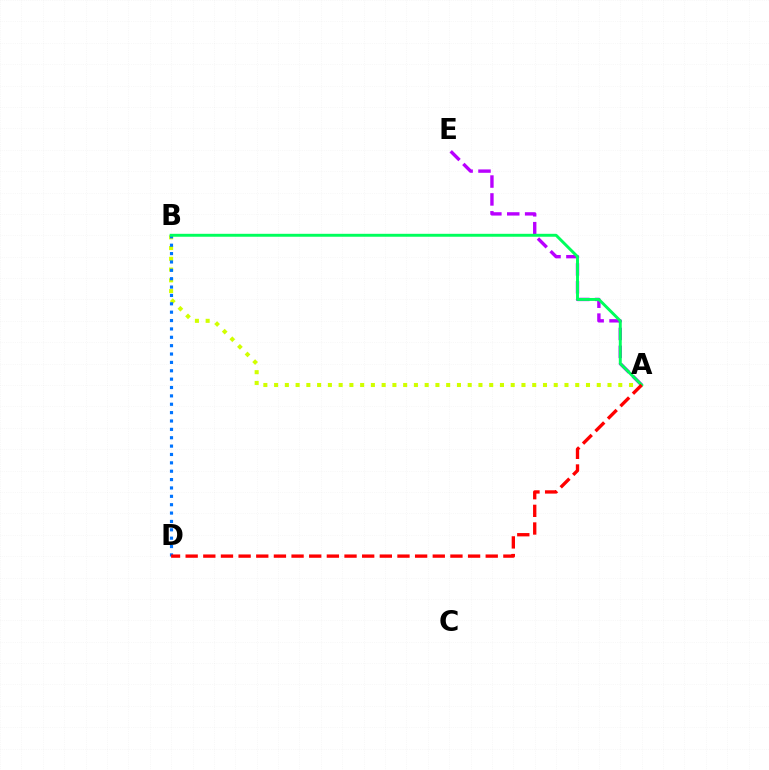{('A', 'E'): [{'color': '#b900ff', 'line_style': 'dashed', 'thickness': 2.43}], ('A', 'B'): [{'color': '#d1ff00', 'line_style': 'dotted', 'thickness': 2.92}, {'color': '#00ff5c', 'line_style': 'solid', 'thickness': 2.12}], ('B', 'D'): [{'color': '#0074ff', 'line_style': 'dotted', 'thickness': 2.27}], ('A', 'D'): [{'color': '#ff0000', 'line_style': 'dashed', 'thickness': 2.4}]}